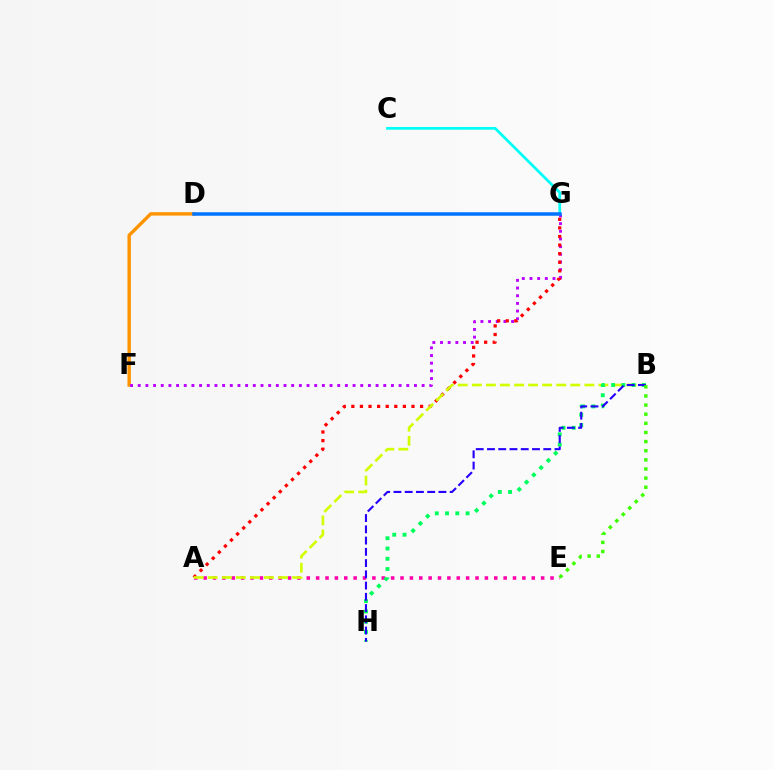{('D', 'F'): [{'color': '#ff9400', 'line_style': 'solid', 'thickness': 2.45}], ('F', 'G'): [{'color': '#b900ff', 'line_style': 'dotted', 'thickness': 2.08}], ('A', 'G'): [{'color': '#ff0000', 'line_style': 'dotted', 'thickness': 2.33}], ('A', 'E'): [{'color': '#ff00ac', 'line_style': 'dotted', 'thickness': 2.55}], ('C', 'G'): [{'color': '#00fff6', 'line_style': 'solid', 'thickness': 1.98}], ('A', 'B'): [{'color': '#d1ff00', 'line_style': 'dashed', 'thickness': 1.91}], ('D', 'G'): [{'color': '#0074ff', 'line_style': 'solid', 'thickness': 2.53}], ('B', 'H'): [{'color': '#00ff5c', 'line_style': 'dotted', 'thickness': 2.79}, {'color': '#2500ff', 'line_style': 'dashed', 'thickness': 1.53}], ('B', 'E'): [{'color': '#3dff00', 'line_style': 'dotted', 'thickness': 2.48}]}